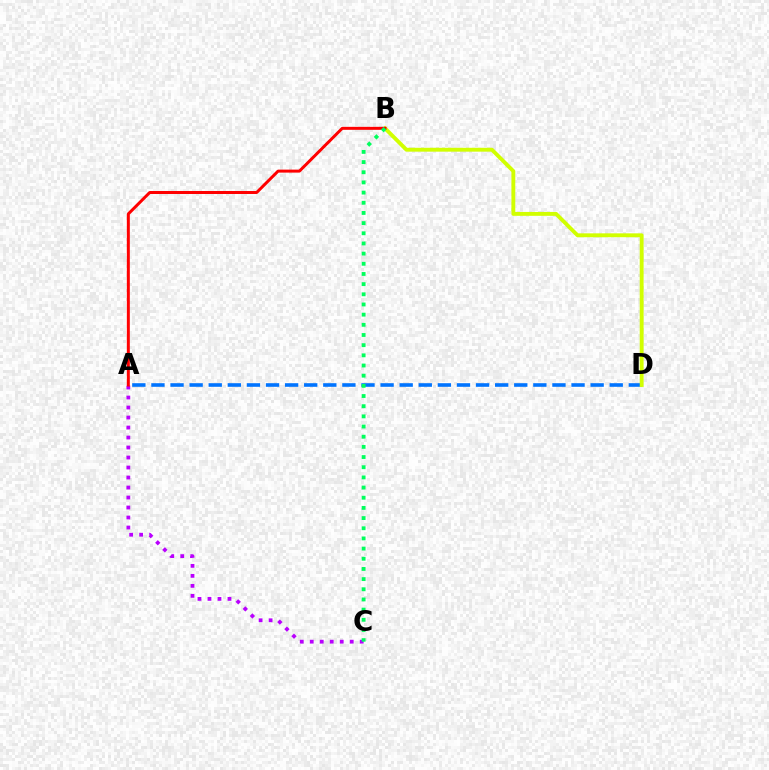{('A', 'D'): [{'color': '#0074ff', 'line_style': 'dashed', 'thickness': 2.59}], ('B', 'D'): [{'color': '#d1ff00', 'line_style': 'solid', 'thickness': 2.79}], ('A', 'C'): [{'color': '#b900ff', 'line_style': 'dotted', 'thickness': 2.72}], ('A', 'B'): [{'color': '#ff0000', 'line_style': 'solid', 'thickness': 2.15}], ('B', 'C'): [{'color': '#00ff5c', 'line_style': 'dotted', 'thickness': 2.76}]}